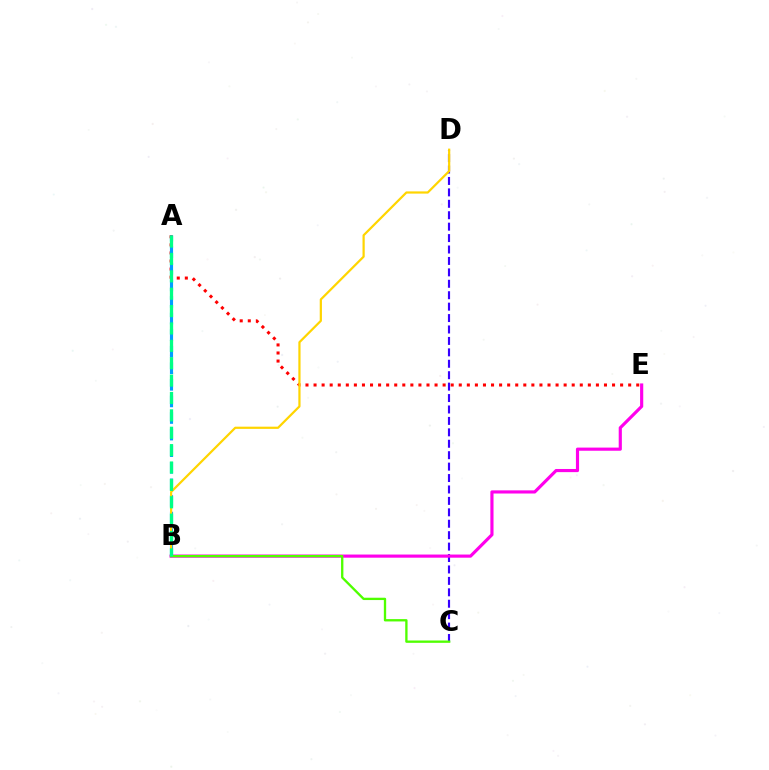{('C', 'D'): [{'color': '#3700ff', 'line_style': 'dashed', 'thickness': 1.55}], ('A', 'E'): [{'color': '#ff0000', 'line_style': 'dotted', 'thickness': 2.19}], ('A', 'B'): [{'color': '#009eff', 'line_style': 'dashed', 'thickness': 2.25}, {'color': '#00ff86', 'line_style': 'dashed', 'thickness': 2.36}], ('B', 'D'): [{'color': '#ffd500', 'line_style': 'solid', 'thickness': 1.59}], ('B', 'E'): [{'color': '#ff00ed', 'line_style': 'solid', 'thickness': 2.27}], ('B', 'C'): [{'color': '#4fff00', 'line_style': 'solid', 'thickness': 1.68}]}